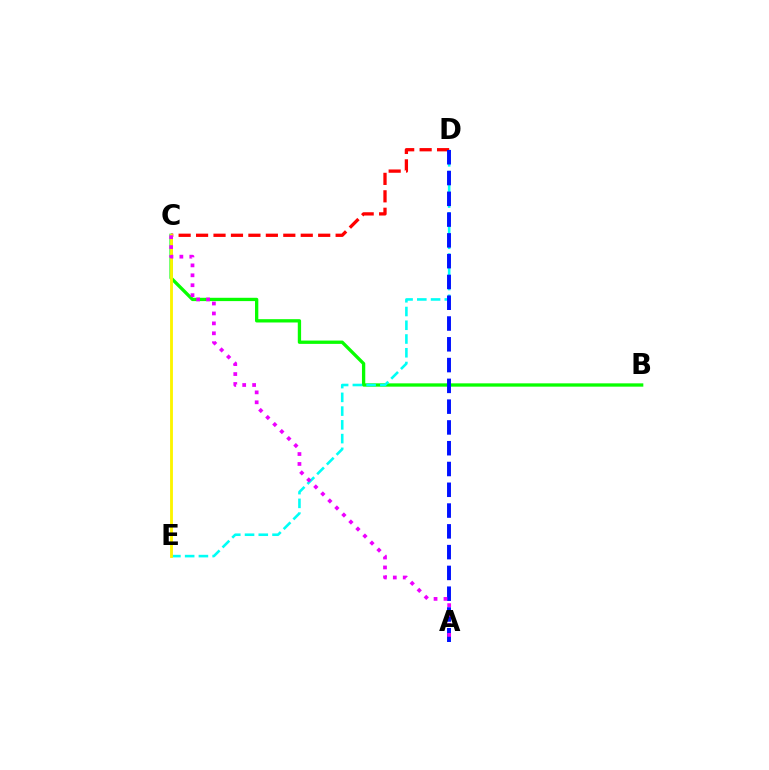{('B', 'C'): [{'color': '#08ff00', 'line_style': 'solid', 'thickness': 2.38}], ('D', 'E'): [{'color': '#00fff6', 'line_style': 'dashed', 'thickness': 1.87}], ('C', 'D'): [{'color': '#ff0000', 'line_style': 'dashed', 'thickness': 2.37}], ('A', 'D'): [{'color': '#0010ff', 'line_style': 'dashed', 'thickness': 2.82}], ('C', 'E'): [{'color': '#fcf500', 'line_style': 'solid', 'thickness': 2.05}], ('A', 'C'): [{'color': '#ee00ff', 'line_style': 'dotted', 'thickness': 2.7}]}